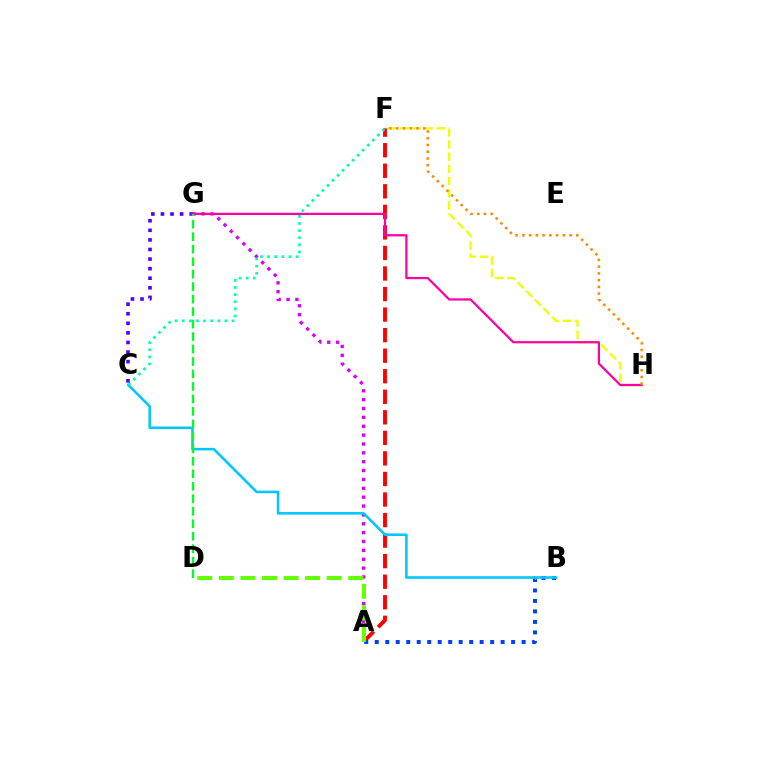{('A', 'F'): [{'color': '#ff0000', 'line_style': 'dashed', 'thickness': 2.79}], ('A', 'B'): [{'color': '#003fff', 'line_style': 'dotted', 'thickness': 2.85}], ('A', 'G'): [{'color': '#d600ff', 'line_style': 'dotted', 'thickness': 2.41}], ('A', 'D'): [{'color': '#66ff00', 'line_style': 'dashed', 'thickness': 2.93}], ('F', 'H'): [{'color': '#eeff00', 'line_style': 'dashed', 'thickness': 1.66}, {'color': '#ff8800', 'line_style': 'dotted', 'thickness': 1.83}], ('B', 'C'): [{'color': '#00c7ff', 'line_style': 'solid', 'thickness': 1.86}], ('C', 'F'): [{'color': '#00ffaf', 'line_style': 'dotted', 'thickness': 1.94}], ('C', 'G'): [{'color': '#4f00ff', 'line_style': 'dotted', 'thickness': 2.6}], ('G', 'H'): [{'color': '#ff00a0', 'line_style': 'solid', 'thickness': 1.61}], ('D', 'G'): [{'color': '#00ff27', 'line_style': 'dashed', 'thickness': 1.7}]}